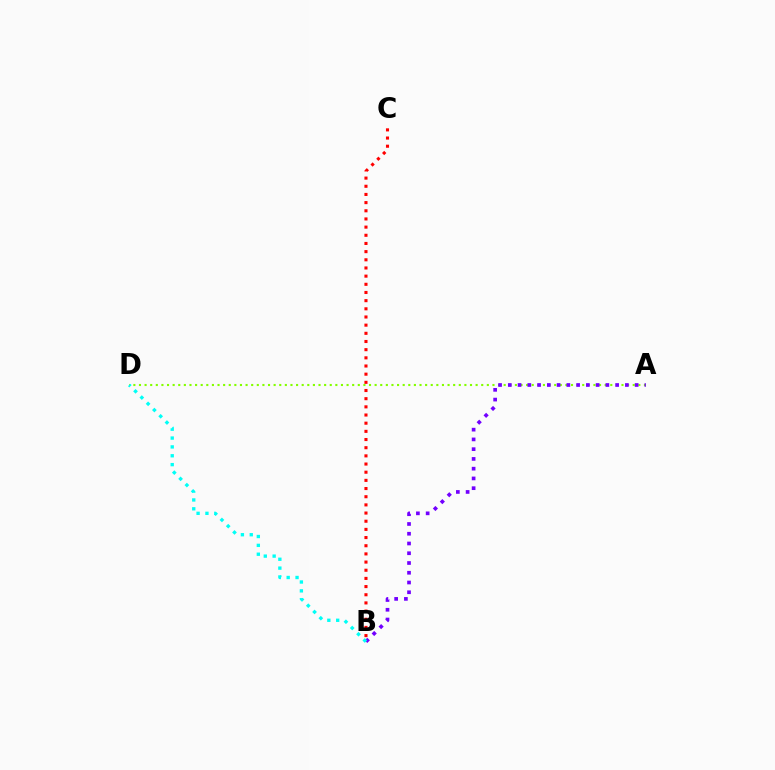{('A', 'D'): [{'color': '#84ff00', 'line_style': 'dotted', 'thickness': 1.52}], ('B', 'C'): [{'color': '#ff0000', 'line_style': 'dotted', 'thickness': 2.22}], ('A', 'B'): [{'color': '#7200ff', 'line_style': 'dotted', 'thickness': 2.65}], ('B', 'D'): [{'color': '#00fff6', 'line_style': 'dotted', 'thickness': 2.41}]}